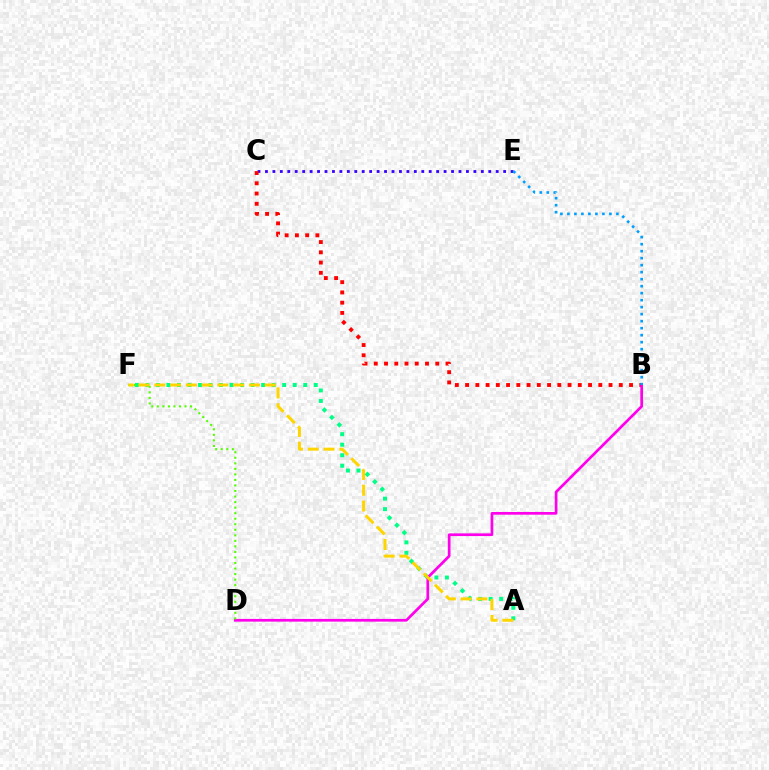{('C', 'E'): [{'color': '#3700ff', 'line_style': 'dotted', 'thickness': 2.02}], ('B', 'C'): [{'color': '#ff0000', 'line_style': 'dotted', 'thickness': 2.78}], ('A', 'F'): [{'color': '#00ff86', 'line_style': 'dotted', 'thickness': 2.86}, {'color': '#ffd500', 'line_style': 'dashed', 'thickness': 2.14}], ('B', 'D'): [{'color': '#ff00ed', 'line_style': 'solid', 'thickness': 1.95}], ('D', 'F'): [{'color': '#4fff00', 'line_style': 'dotted', 'thickness': 1.5}], ('B', 'E'): [{'color': '#009eff', 'line_style': 'dotted', 'thickness': 1.9}]}